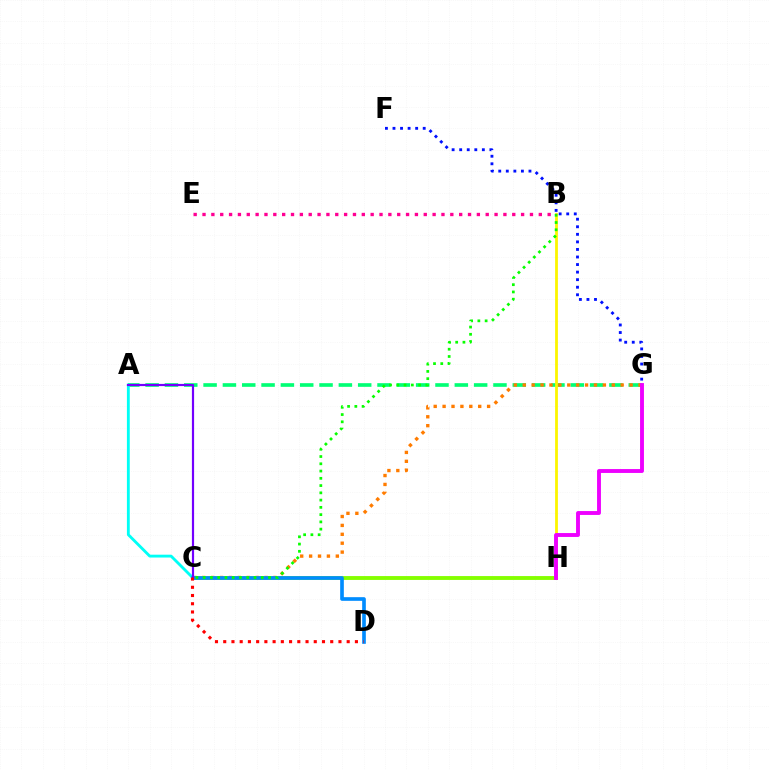{('C', 'H'): [{'color': '#84ff00', 'line_style': 'solid', 'thickness': 2.78}], ('A', 'G'): [{'color': '#00ff74', 'line_style': 'dashed', 'thickness': 2.63}], ('B', 'H'): [{'color': '#fcf500', 'line_style': 'solid', 'thickness': 2.01}], ('F', 'G'): [{'color': '#0010ff', 'line_style': 'dotted', 'thickness': 2.05}], ('C', 'G'): [{'color': '#ff7c00', 'line_style': 'dotted', 'thickness': 2.42}], ('A', 'C'): [{'color': '#00fff6', 'line_style': 'solid', 'thickness': 2.05}, {'color': '#7200ff', 'line_style': 'solid', 'thickness': 1.58}], ('C', 'D'): [{'color': '#008cff', 'line_style': 'solid', 'thickness': 2.63}, {'color': '#ff0000', 'line_style': 'dotted', 'thickness': 2.24}], ('B', 'C'): [{'color': '#08ff00', 'line_style': 'dotted', 'thickness': 1.97}], ('G', 'H'): [{'color': '#ee00ff', 'line_style': 'solid', 'thickness': 2.8}], ('B', 'E'): [{'color': '#ff0094', 'line_style': 'dotted', 'thickness': 2.4}]}